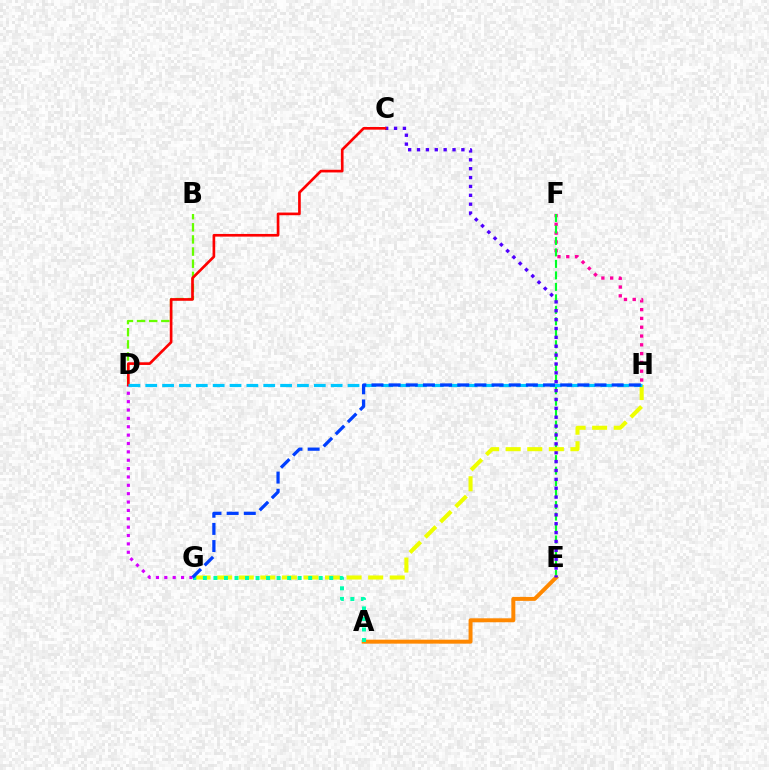{('B', 'D'): [{'color': '#66ff00', 'line_style': 'dashed', 'thickness': 1.65}], ('F', 'H'): [{'color': '#ff00a0', 'line_style': 'dotted', 'thickness': 2.39}], ('E', 'F'): [{'color': '#00ff27', 'line_style': 'dashed', 'thickness': 1.56}], ('A', 'E'): [{'color': '#ff8800', 'line_style': 'solid', 'thickness': 2.85}], ('D', 'G'): [{'color': '#d600ff', 'line_style': 'dotted', 'thickness': 2.27}], ('C', 'E'): [{'color': '#4f00ff', 'line_style': 'dotted', 'thickness': 2.41}], ('G', 'H'): [{'color': '#eeff00', 'line_style': 'dashed', 'thickness': 2.93}, {'color': '#003fff', 'line_style': 'dashed', 'thickness': 2.33}], ('C', 'D'): [{'color': '#ff0000', 'line_style': 'solid', 'thickness': 1.92}], ('D', 'H'): [{'color': '#00c7ff', 'line_style': 'dashed', 'thickness': 2.29}], ('A', 'G'): [{'color': '#00ffaf', 'line_style': 'dotted', 'thickness': 2.86}]}